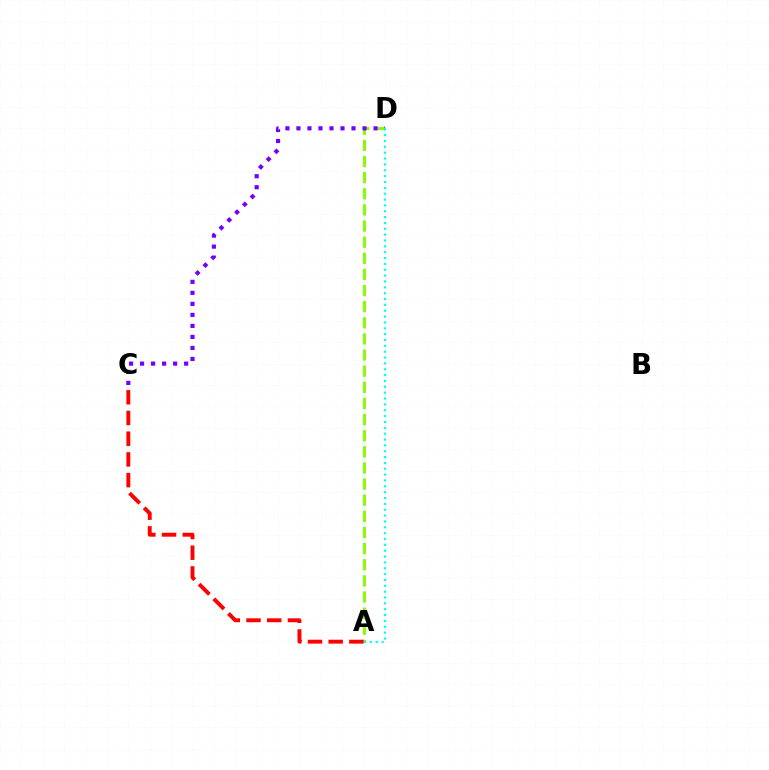{('A', 'D'): [{'color': '#84ff00', 'line_style': 'dashed', 'thickness': 2.19}, {'color': '#00fff6', 'line_style': 'dotted', 'thickness': 1.59}], ('C', 'D'): [{'color': '#7200ff', 'line_style': 'dotted', 'thickness': 2.99}], ('A', 'C'): [{'color': '#ff0000', 'line_style': 'dashed', 'thickness': 2.81}]}